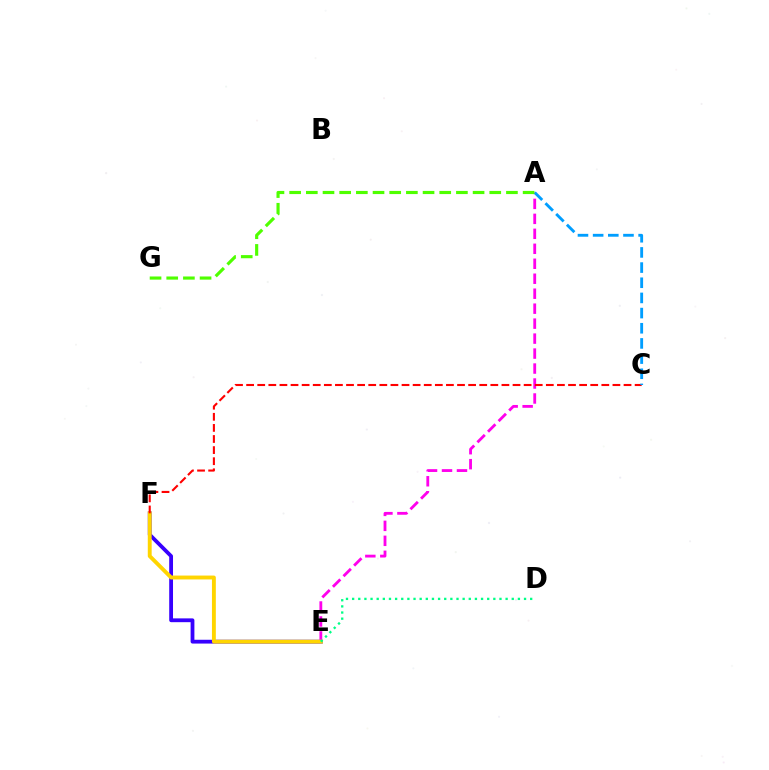{('E', 'F'): [{'color': '#3700ff', 'line_style': 'solid', 'thickness': 2.74}, {'color': '#ffd500', 'line_style': 'solid', 'thickness': 2.79}], ('A', 'E'): [{'color': '#ff00ed', 'line_style': 'dashed', 'thickness': 2.03}], ('C', 'F'): [{'color': '#ff0000', 'line_style': 'dashed', 'thickness': 1.51}], ('D', 'E'): [{'color': '#00ff86', 'line_style': 'dotted', 'thickness': 1.67}], ('A', 'C'): [{'color': '#009eff', 'line_style': 'dashed', 'thickness': 2.06}], ('A', 'G'): [{'color': '#4fff00', 'line_style': 'dashed', 'thickness': 2.27}]}